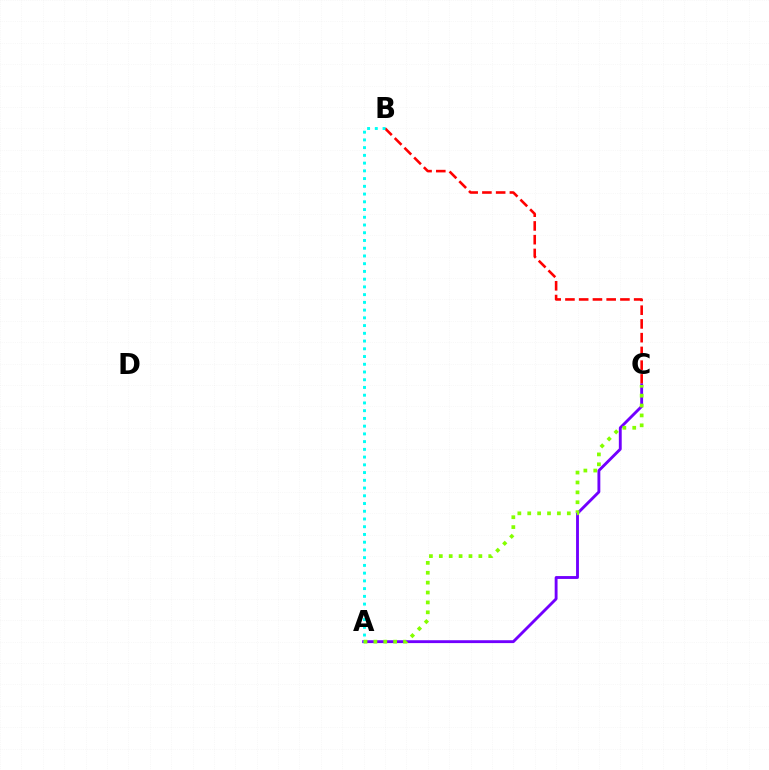{('B', 'C'): [{'color': '#ff0000', 'line_style': 'dashed', 'thickness': 1.87}], ('A', 'C'): [{'color': '#7200ff', 'line_style': 'solid', 'thickness': 2.06}, {'color': '#84ff00', 'line_style': 'dotted', 'thickness': 2.69}], ('A', 'B'): [{'color': '#00fff6', 'line_style': 'dotted', 'thickness': 2.1}]}